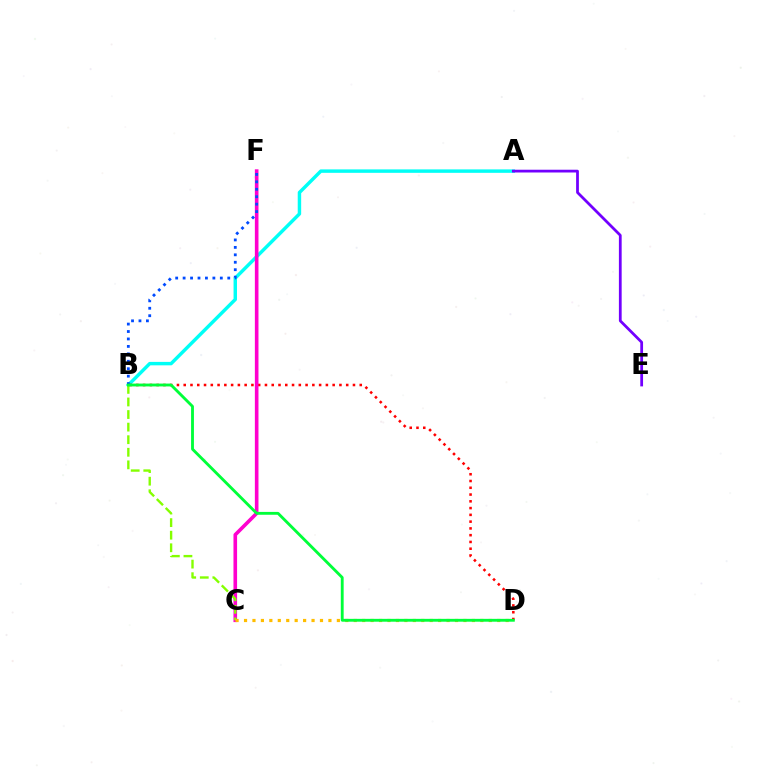{('A', 'B'): [{'color': '#00fff6', 'line_style': 'solid', 'thickness': 2.48}], ('B', 'D'): [{'color': '#ff0000', 'line_style': 'dotted', 'thickness': 1.84}, {'color': '#00ff39', 'line_style': 'solid', 'thickness': 2.05}], ('C', 'F'): [{'color': '#ff00cf', 'line_style': 'solid', 'thickness': 2.61}], ('A', 'E'): [{'color': '#7200ff', 'line_style': 'solid', 'thickness': 1.99}], ('B', 'F'): [{'color': '#004bff', 'line_style': 'dotted', 'thickness': 2.02}], ('B', 'C'): [{'color': '#84ff00', 'line_style': 'dashed', 'thickness': 1.71}], ('C', 'D'): [{'color': '#ffbd00', 'line_style': 'dotted', 'thickness': 2.29}]}